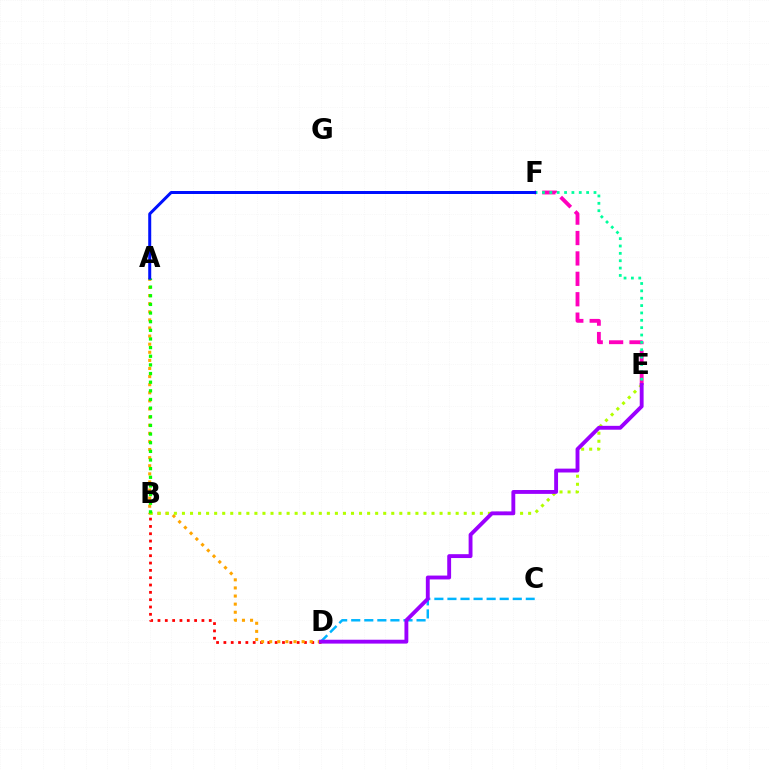{('B', 'D'): [{'color': '#ff0000', 'line_style': 'dotted', 'thickness': 1.99}], ('C', 'D'): [{'color': '#00b5ff', 'line_style': 'dashed', 'thickness': 1.78}], ('A', 'D'): [{'color': '#ffa500', 'line_style': 'dotted', 'thickness': 2.2}], ('B', 'E'): [{'color': '#b3ff00', 'line_style': 'dotted', 'thickness': 2.19}], ('E', 'F'): [{'color': '#ff00bd', 'line_style': 'dashed', 'thickness': 2.77}, {'color': '#00ff9d', 'line_style': 'dotted', 'thickness': 2.0}], ('A', 'B'): [{'color': '#08ff00', 'line_style': 'dotted', 'thickness': 2.35}], ('A', 'F'): [{'color': '#0010ff', 'line_style': 'solid', 'thickness': 2.16}], ('D', 'E'): [{'color': '#9b00ff', 'line_style': 'solid', 'thickness': 2.78}]}